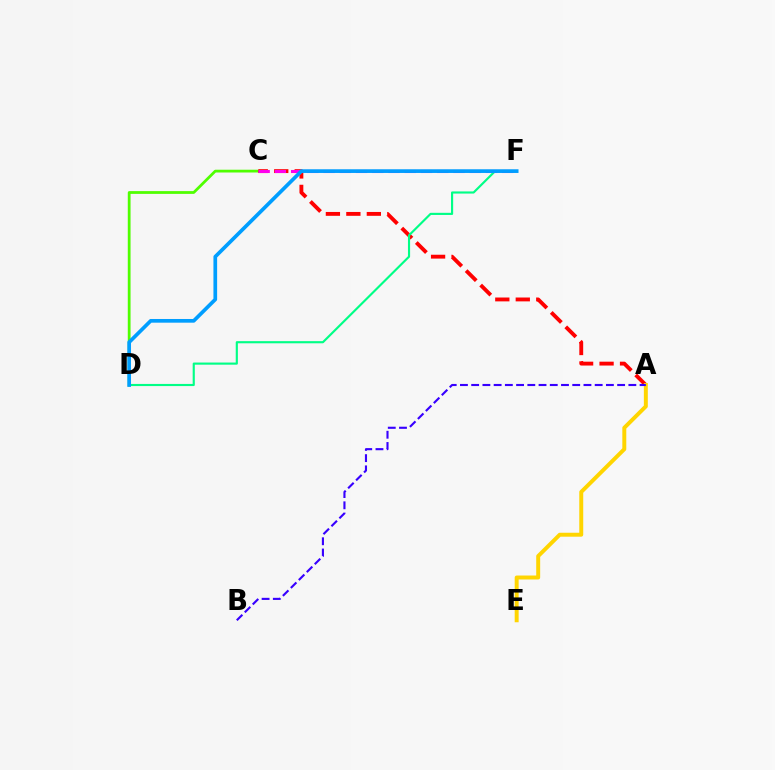{('C', 'D'): [{'color': '#4fff00', 'line_style': 'solid', 'thickness': 1.99}], ('A', 'C'): [{'color': '#ff0000', 'line_style': 'dashed', 'thickness': 2.78}], ('A', 'E'): [{'color': '#ffd500', 'line_style': 'solid', 'thickness': 2.85}], ('D', 'F'): [{'color': '#00ff86', 'line_style': 'solid', 'thickness': 1.54}, {'color': '#009eff', 'line_style': 'solid', 'thickness': 2.66}], ('A', 'B'): [{'color': '#3700ff', 'line_style': 'dashed', 'thickness': 1.53}], ('C', 'F'): [{'color': '#ff00ed', 'line_style': 'dashed', 'thickness': 2.21}]}